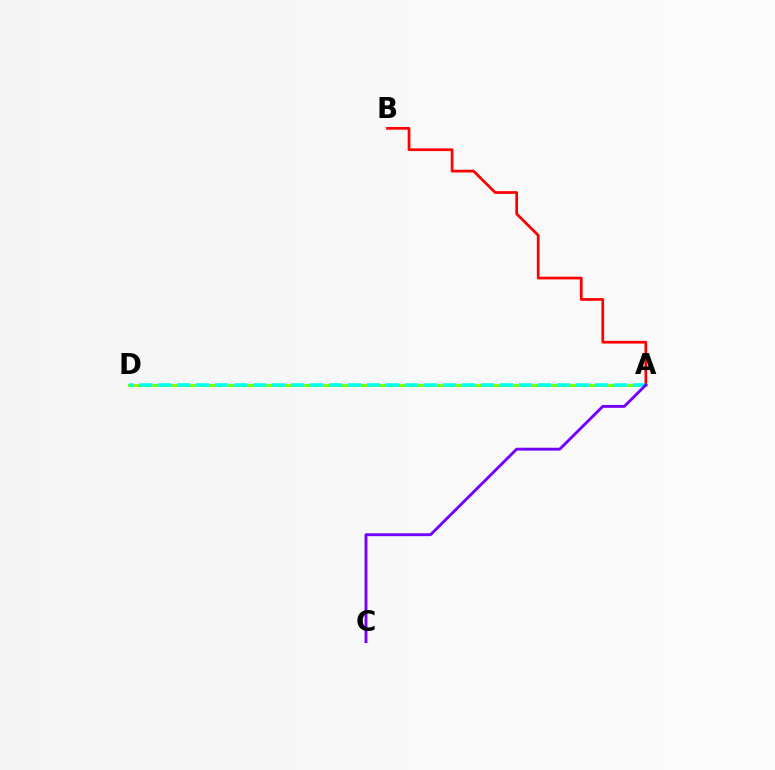{('A', 'B'): [{'color': '#ff0000', 'line_style': 'solid', 'thickness': 1.96}], ('A', 'D'): [{'color': '#84ff00', 'line_style': 'solid', 'thickness': 2.21}, {'color': '#00fff6', 'line_style': 'dashed', 'thickness': 2.58}], ('A', 'C'): [{'color': '#7200ff', 'line_style': 'solid', 'thickness': 2.06}]}